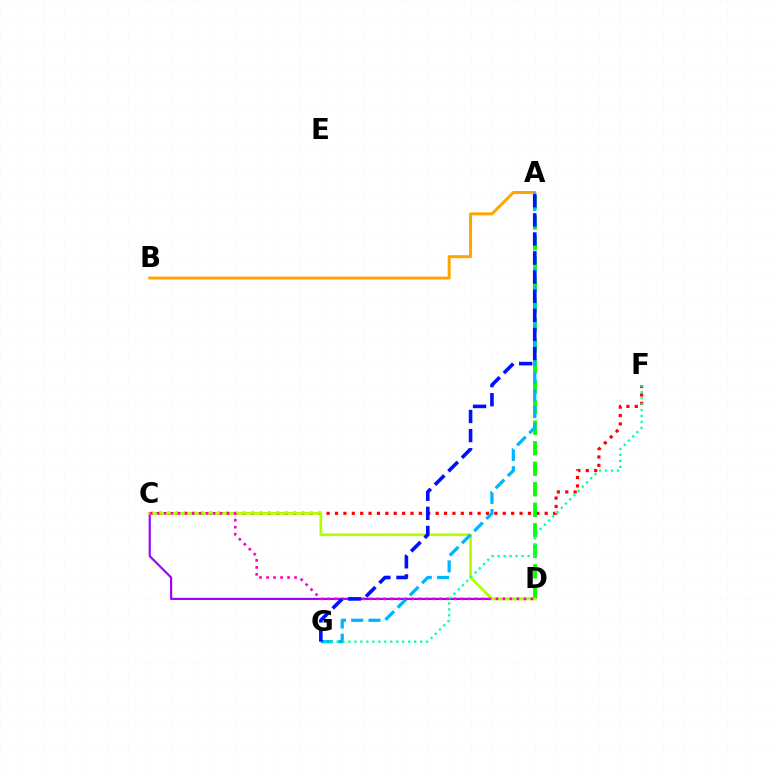{('C', 'F'): [{'color': '#ff0000', 'line_style': 'dotted', 'thickness': 2.28}], ('A', 'B'): [{'color': '#ffa500', 'line_style': 'solid', 'thickness': 2.15}], ('A', 'D'): [{'color': '#08ff00', 'line_style': 'dashed', 'thickness': 2.79}], ('C', 'D'): [{'color': '#9b00ff', 'line_style': 'solid', 'thickness': 1.55}, {'color': '#b3ff00', 'line_style': 'solid', 'thickness': 1.97}, {'color': '#ff00bd', 'line_style': 'dotted', 'thickness': 1.9}], ('A', 'G'): [{'color': '#00b5ff', 'line_style': 'dashed', 'thickness': 2.34}, {'color': '#0010ff', 'line_style': 'dashed', 'thickness': 2.59}], ('F', 'G'): [{'color': '#00ff9d', 'line_style': 'dotted', 'thickness': 1.62}]}